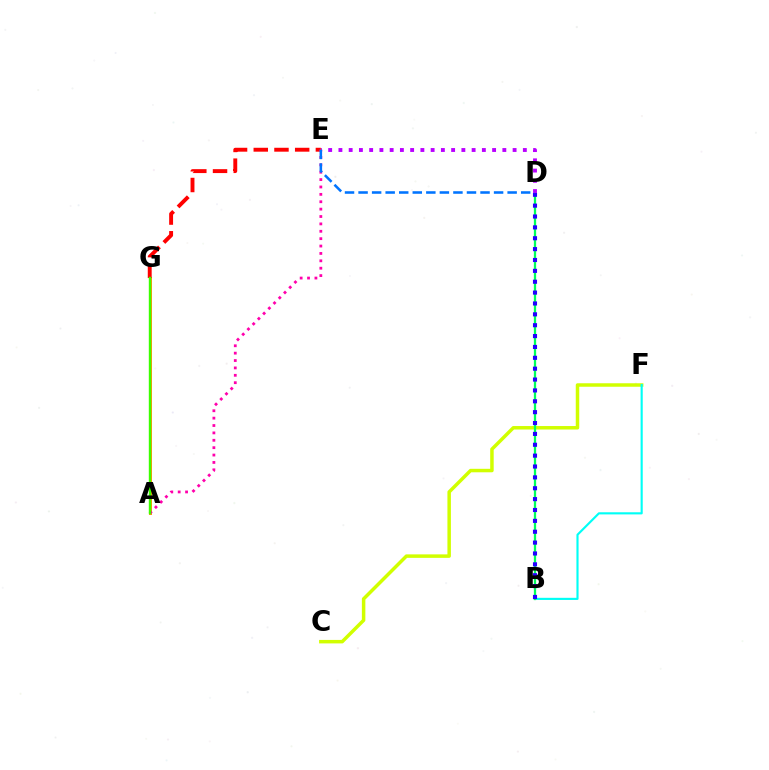{('C', 'F'): [{'color': '#d1ff00', 'line_style': 'solid', 'thickness': 2.51}], ('A', 'G'): [{'color': '#ff9400', 'line_style': 'solid', 'thickness': 2.11}, {'color': '#3dff00', 'line_style': 'solid', 'thickness': 1.73}], ('E', 'G'): [{'color': '#ff0000', 'line_style': 'dashed', 'thickness': 2.81}], ('B', 'F'): [{'color': '#00fff6', 'line_style': 'solid', 'thickness': 1.54}], ('B', 'D'): [{'color': '#00ff5c', 'line_style': 'solid', 'thickness': 1.63}, {'color': '#2500ff', 'line_style': 'dotted', 'thickness': 2.95}], ('D', 'E'): [{'color': '#b900ff', 'line_style': 'dotted', 'thickness': 2.78}, {'color': '#0074ff', 'line_style': 'dashed', 'thickness': 1.84}], ('A', 'E'): [{'color': '#ff00ac', 'line_style': 'dotted', 'thickness': 2.01}]}